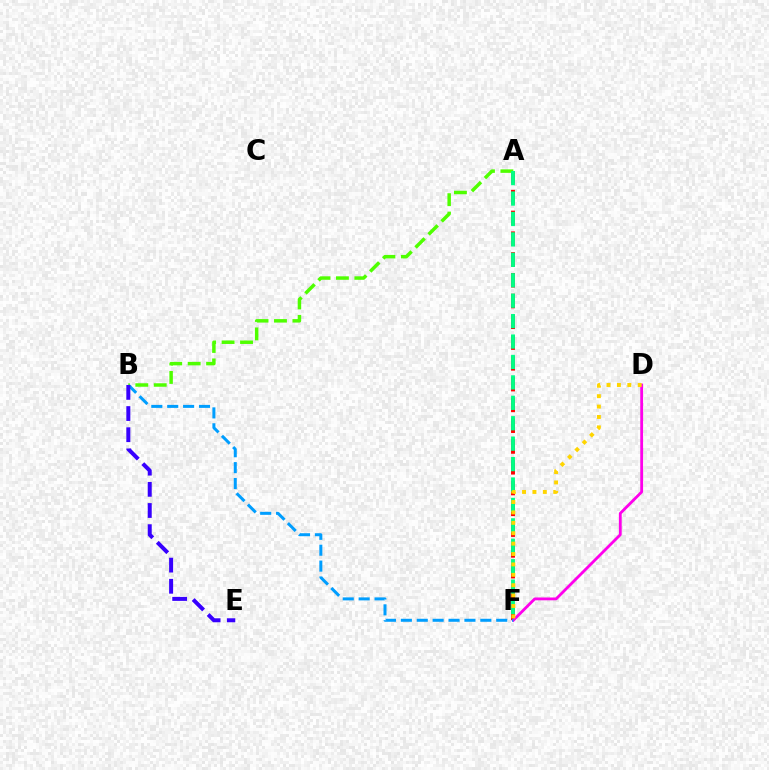{('A', 'F'): [{'color': '#ff0000', 'line_style': 'dashed', 'thickness': 2.82}, {'color': '#00ff86', 'line_style': 'dashed', 'thickness': 2.77}], ('D', 'F'): [{'color': '#ff00ed', 'line_style': 'solid', 'thickness': 2.03}, {'color': '#ffd500', 'line_style': 'dotted', 'thickness': 2.82}], ('B', 'F'): [{'color': '#009eff', 'line_style': 'dashed', 'thickness': 2.16}], ('A', 'B'): [{'color': '#4fff00', 'line_style': 'dashed', 'thickness': 2.51}], ('B', 'E'): [{'color': '#3700ff', 'line_style': 'dashed', 'thickness': 2.87}]}